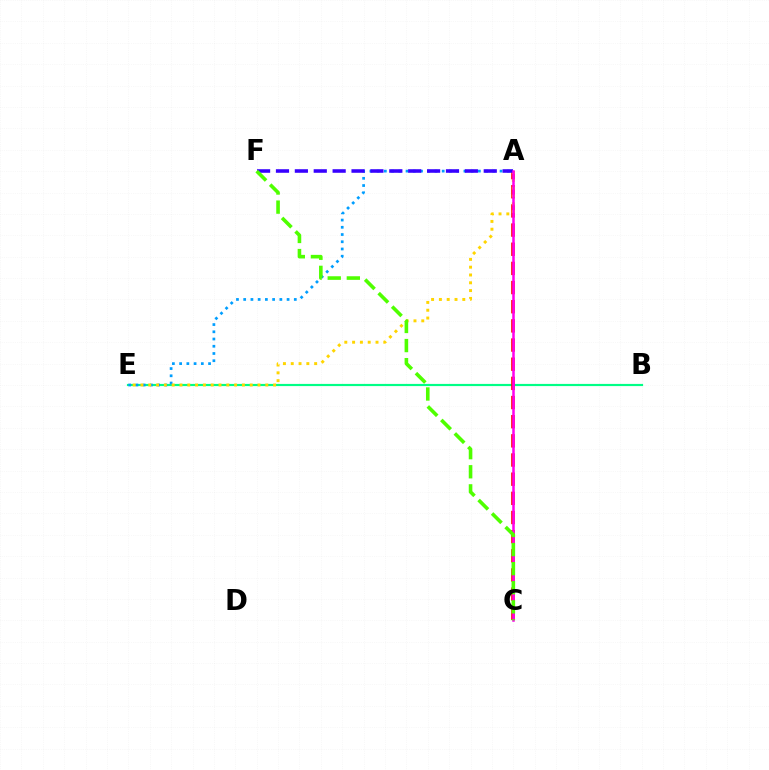{('B', 'E'): [{'color': '#00ff86', 'line_style': 'solid', 'thickness': 1.57}], ('A', 'E'): [{'color': '#009eff', 'line_style': 'dotted', 'thickness': 1.96}, {'color': '#ffd500', 'line_style': 'dotted', 'thickness': 2.12}], ('A', 'C'): [{'color': '#ff0000', 'line_style': 'dashed', 'thickness': 2.6}, {'color': '#ff00ed', 'line_style': 'solid', 'thickness': 1.82}], ('A', 'F'): [{'color': '#3700ff', 'line_style': 'dashed', 'thickness': 2.57}], ('C', 'F'): [{'color': '#4fff00', 'line_style': 'dashed', 'thickness': 2.59}]}